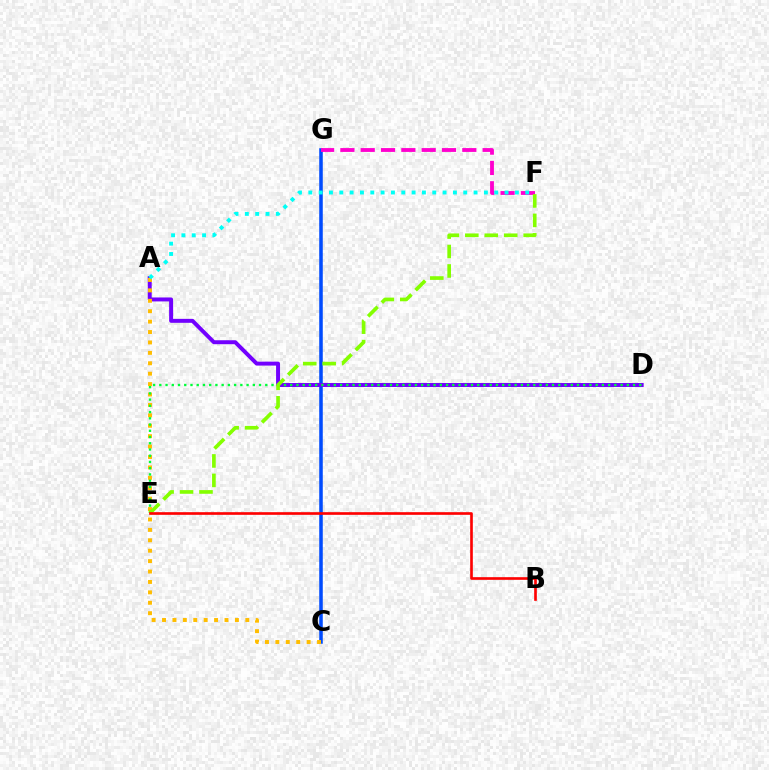{('C', 'G'): [{'color': '#004bff', 'line_style': 'solid', 'thickness': 2.55}], ('A', 'D'): [{'color': '#7200ff', 'line_style': 'solid', 'thickness': 2.85}], ('F', 'G'): [{'color': '#ff00cf', 'line_style': 'dashed', 'thickness': 2.76}], ('A', 'C'): [{'color': '#ffbd00', 'line_style': 'dotted', 'thickness': 2.83}], ('D', 'E'): [{'color': '#00ff39', 'line_style': 'dotted', 'thickness': 1.69}], ('E', 'F'): [{'color': '#84ff00', 'line_style': 'dashed', 'thickness': 2.64}], ('B', 'E'): [{'color': '#ff0000', 'line_style': 'solid', 'thickness': 1.91}], ('A', 'F'): [{'color': '#00fff6', 'line_style': 'dotted', 'thickness': 2.81}]}